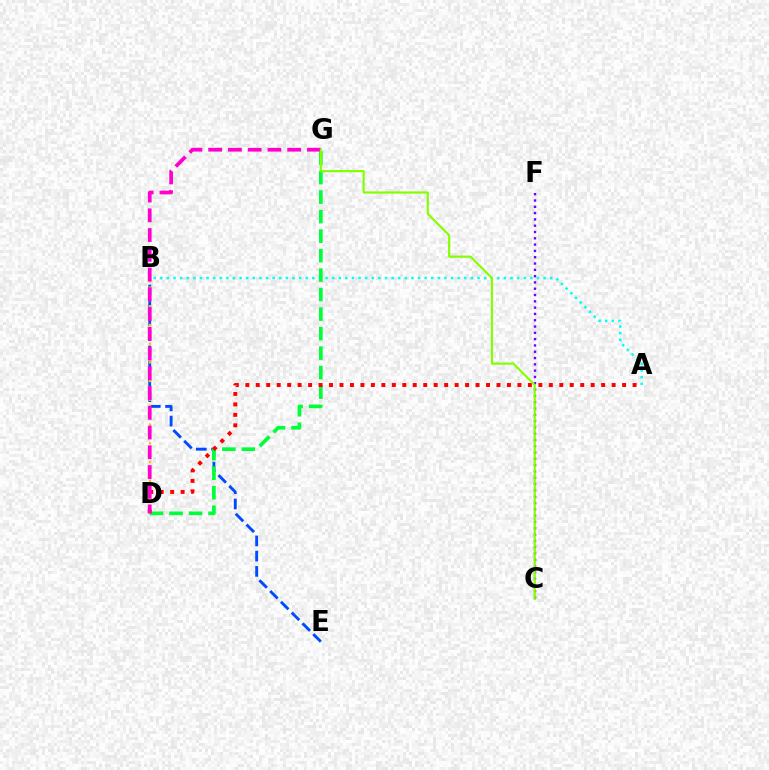{('B', 'E'): [{'color': '#004bff', 'line_style': 'dashed', 'thickness': 2.07}], ('A', 'B'): [{'color': '#00fff6', 'line_style': 'dotted', 'thickness': 1.8}], ('D', 'G'): [{'color': '#00ff39', 'line_style': 'dashed', 'thickness': 2.65}, {'color': '#ff00cf', 'line_style': 'dashed', 'thickness': 2.68}], ('C', 'F'): [{'color': '#7200ff', 'line_style': 'dotted', 'thickness': 1.71}], ('A', 'D'): [{'color': '#ff0000', 'line_style': 'dotted', 'thickness': 2.84}], ('B', 'D'): [{'color': '#ffbd00', 'line_style': 'dotted', 'thickness': 1.69}], ('C', 'G'): [{'color': '#84ff00', 'line_style': 'solid', 'thickness': 1.55}]}